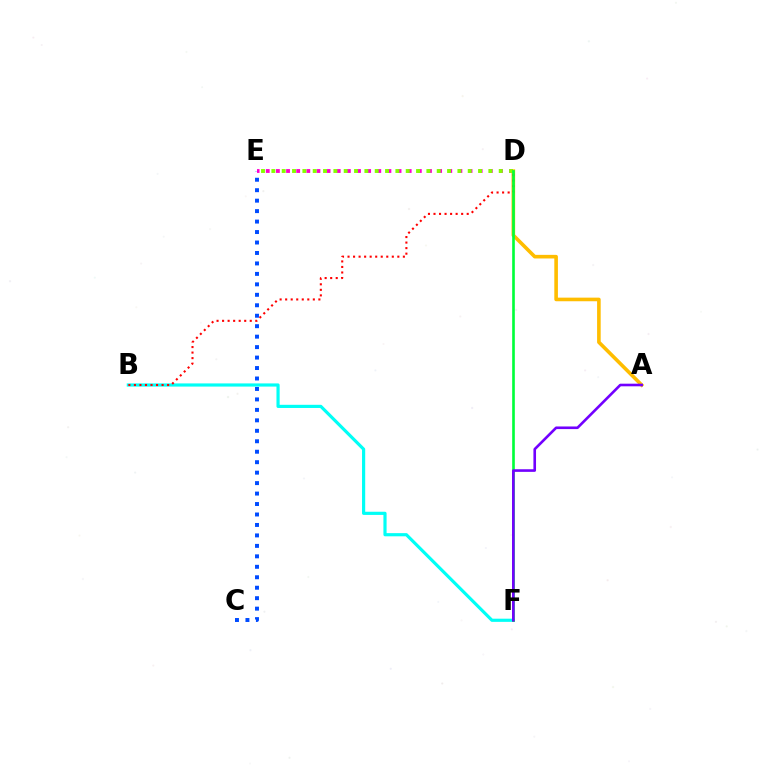{('A', 'D'): [{'color': '#ffbd00', 'line_style': 'solid', 'thickness': 2.6}], ('B', 'F'): [{'color': '#00fff6', 'line_style': 'solid', 'thickness': 2.29}], ('C', 'E'): [{'color': '#004bff', 'line_style': 'dotted', 'thickness': 2.84}], ('D', 'E'): [{'color': '#ff00cf', 'line_style': 'dotted', 'thickness': 2.75}, {'color': '#84ff00', 'line_style': 'dotted', 'thickness': 2.81}], ('B', 'D'): [{'color': '#ff0000', 'line_style': 'dotted', 'thickness': 1.5}], ('D', 'F'): [{'color': '#00ff39', 'line_style': 'solid', 'thickness': 1.9}], ('A', 'F'): [{'color': '#7200ff', 'line_style': 'solid', 'thickness': 1.89}]}